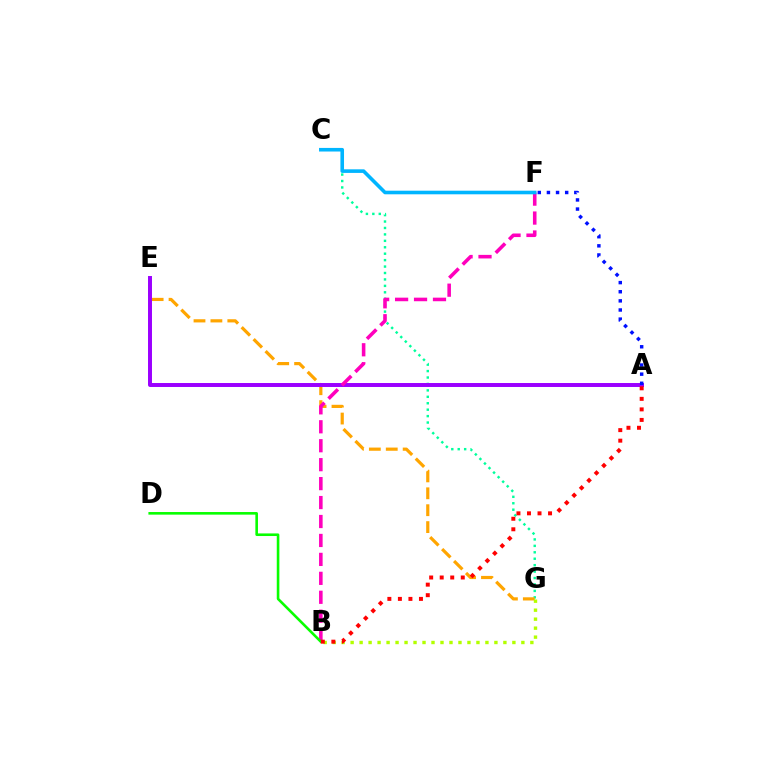{('C', 'G'): [{'color': '#00ff9d', 'line_style': 'dotted', 'thickness': 1.75}], ('E', 'G'): [{'color': '#ffa500', 'line_style': 'dashed', 'thickness': 2.3}], ('A', 'E'): [{'color': '#9b00ff', 'line_style': 'solid', 'thickness': 2.85}], ('A', 'F'): [{'color': '#0010ff', 'line_style': 'dotted', 'thickness': 2.48}], ('B', 'F'): [{'color': '#ff00bd', 'line_style': 'dashed', 'thickness': 2.57}], ('B', 'D'): [{'color': '#08ff00', 'line_style': 'solid', 'thickness': 1.88}], ('B', 'G'): [{'color': '#b3ff00', 'line_style': 'dotted', 'thickness': 2.44}], ('C', 'F'): [{'color': '#00b5ff', 'line_style': 'solid', 'thickness': 2.59}], ('A', 'B'): [{'color': '#ff0000', 'line_style': 'dotted', 'thickness': 2.86}]}